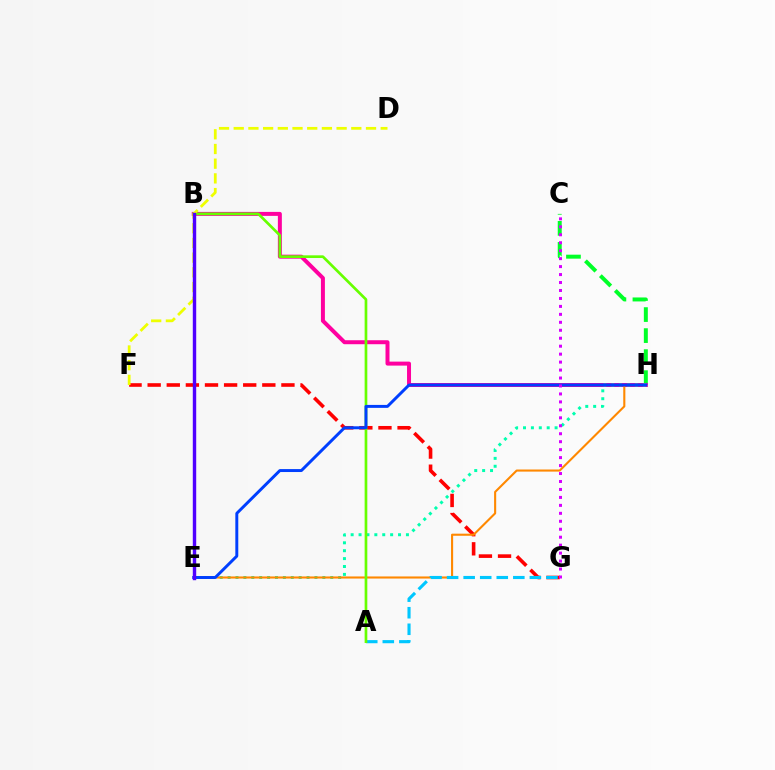{('C', 'H'): [{'color': '#00ff27', 'line_style': 'dashed', 'thickness': 2.86}], ('B', 'H'): [{'color': '#ff00a0', 'line_style': 'solid', 'thickness': 2.87}], ('E', 'H'): [{'color': '#00ffaf', 'line_style': 'dotted', 'thickness': 2.15}, {'color': '#ff8800', 'line_style': 'solid', 'thickness': 1.51}, {'color': '#003fff', 'line_style': 'solid', 'thickness': 2.12}], ('F', 'G'): [{'color': '#ff0000', 'line_style': 'dashed', 'thickness': 2.6}], ('A', 'G'): [{'color': '#00c7ff', 'line_style': 'dashed', 'thickness': 2.25}], ('A', 'B'): [{'color': '#66ff00', 'line_style': 'solid', 'thickness': 1.93}], ('D', 'F'): [{'color': '#eeff00', 'line_style': 'dashed', 'thickness': 2.0}], ('B', 'E'): [{'color': '#4f00ff', 'line_style': 'solid', 'thickness': 2.45}], ('C', 'G'): [{'color': '#d600ff', 'line_style': 'dotted', 'thickness': 2.16}]}